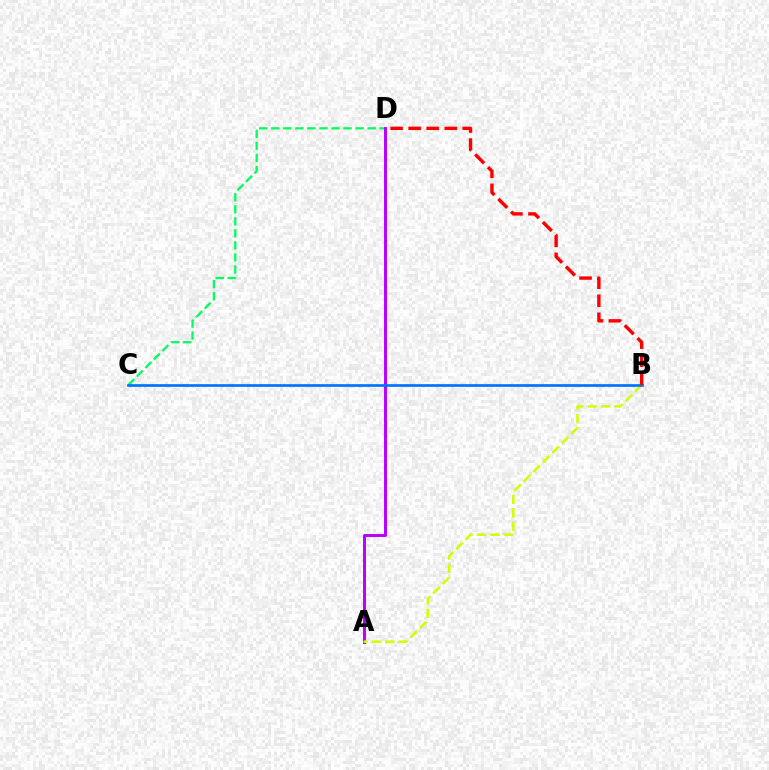{('C', 'D'): [{'color': '#00ff5c', 'line_style': 'dashed', 'thickness': 1.64}], ('A', 'D'): [{'color': '#b900ff', 'line_style': 'solid', 'thickness': 2.13}], ('A', 'B'): [{'color': '#d1ff00', 'line_style': 'dashed', 'thickness': 1.82}], ('B', 'C'): [{'color': '#0074ff', 'line_style': 'solid', 'thickness': 1.93}], ('B', 'D'): [{'color': '#ff0000', 'line_style': 'dashed', 'thickness': 2.45}]}